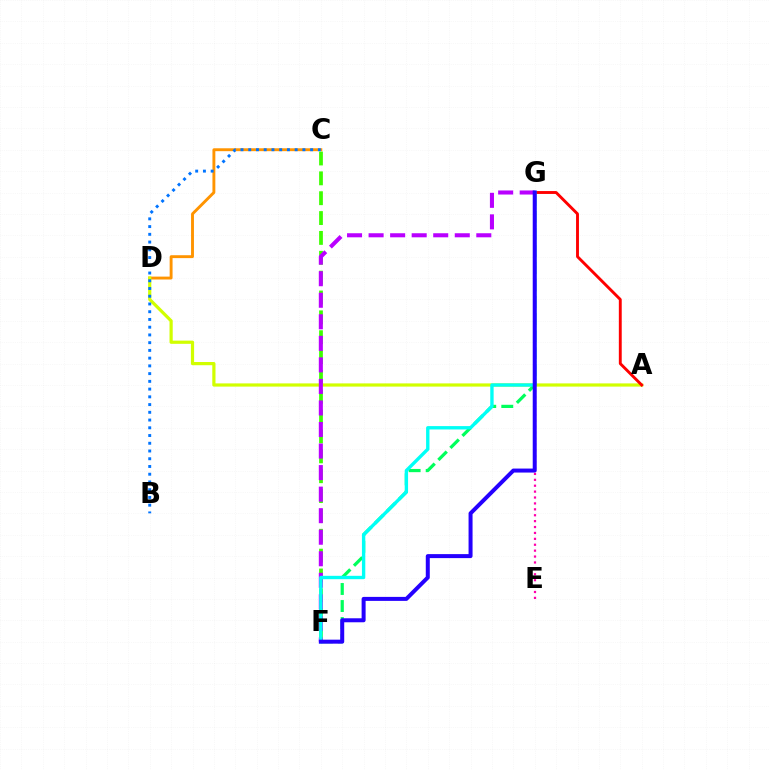{('C', 'D'): [{'color': '#ff9400', 'line_style': 'solid', 'thickness': 2.09}], ('E', 'G'): [{'color': '#ff00ac', 'line_style': 'dotted', 'thickness': 1.6}], ('C', 'F'): [{'color': '#3dff00', 'line_style': 'dashed', 'thickness': 2.7}], ('A', 'D'): [{'color': '#d1ff00', 'line_style': 'solid', 'thickness': 2.31}], ('A', 'G'): [{'color': '#ff0000', 'line_style': 'solid', 'thickness': 2.08}], ('F', 'G'): [{'color': '#00ff5c', 'line_style': 'dashed', 'thickness': 2.31}, {'color': '#b900ff', 'line_style': 'dashed', 'thickness': 2.93}, {'color': '#00fff6', 'line_style': 'solid', 'thickness': 2.42}, {'color': '#2500ff', 'line_style': 'solid', 'thickness': 2.88}], ('B', 'C'): [{'color': '#0074ff', 'line_style': 'dotted', 'thickness': 2.1}]}